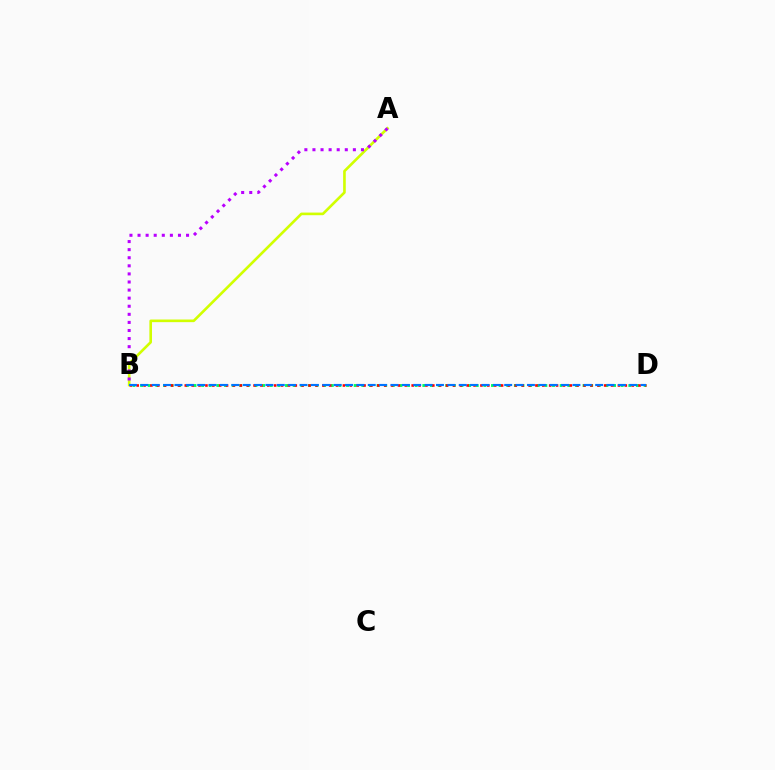{('B', 'D'): [{'color': '#00ff5c', 'line_style': 'dotted', 'thickness': 2.07}, {'color': '#ff0000', 'line_style': 'dotted', 'thickness': 1.87}, {'color': '#0074ff', 'line_style': 'dashed', 'thickness': 1.54}], ('A', 'B'): [{'color': '#d1ff00', 'line_style': 'solid', 'thickness': 1.89}, {'color': '#b900ff', 'line_style': 'dotted', 'thickness': 2.2}]}